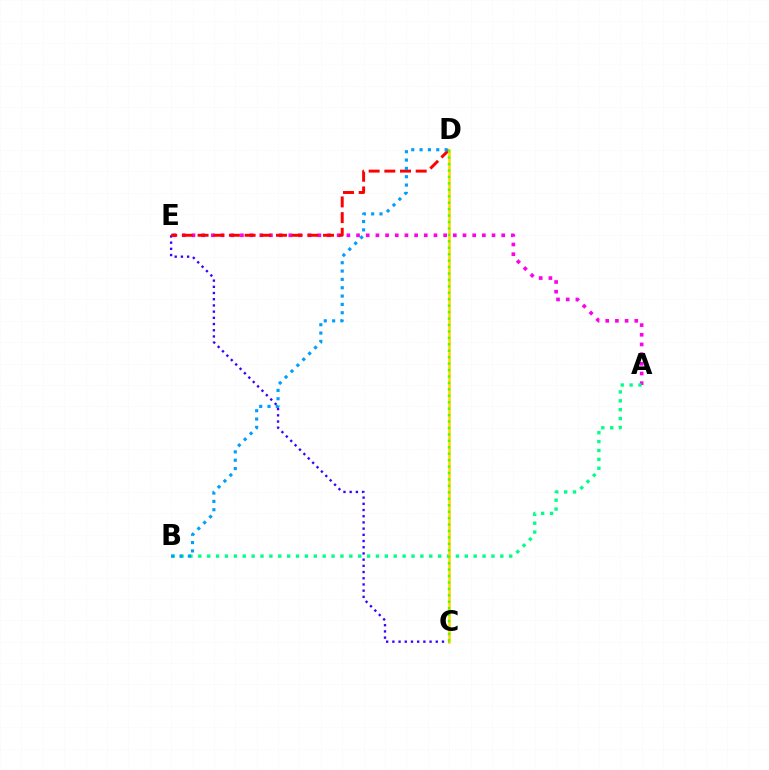{('C', 'E'): [{'color': '#3700ff', 'line_style': 'dotted', 'thickness': 1.69}], ('A', 'E'): [{'color': '#ff00ed', 'line_style': 'dotted', 'thickness': 2.63}], ('A', 'B'): [{'color': '#00ff86', 'line_style': 'dotted', 'thickness': 2.41}], ('D', 'E'): [{'color': '#ff0000', 'line_style': 'dashed', 'thickness': 2.13}], ('C', 'D'): [{'color': '#ffd500', 'line_style': 'solid', 'thickness': 1.86}, {'color': '#4fff00', 'line_style': 'dotted', 'thickness': 1.75}], ('B', 'D'): [{'color': '#009eff', 'line_style': 'dotted', 'thickness': 2.27}]}